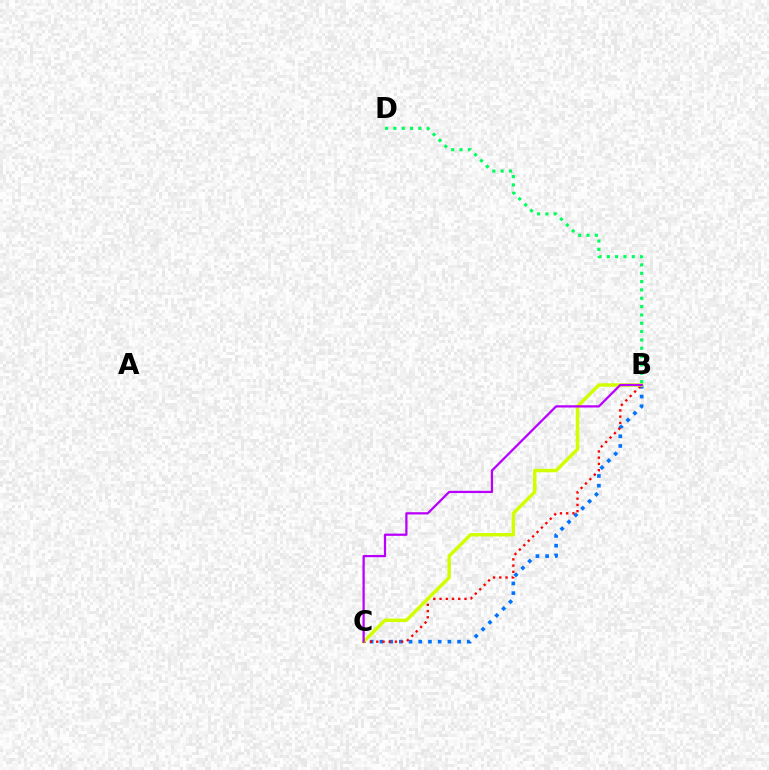{('B', 'C'): [{'color': '#0074ff', 'line_style': 'dotted', 'thickness': 2.64}, {'color': '#ff0000', 'line_style': 'dotted', 'thickness': 1.69}, {'color': '#d1ff00', 'line_style': 'solid', 'thickness': 2.49}, {'color': '#b900ff', 'line_style': 'solid', 'thickness': 1.62}], ('B', 'D'): [{'color': '#00ff5c', 'line_style': 'dotted', 'thickness': 2.26}]}